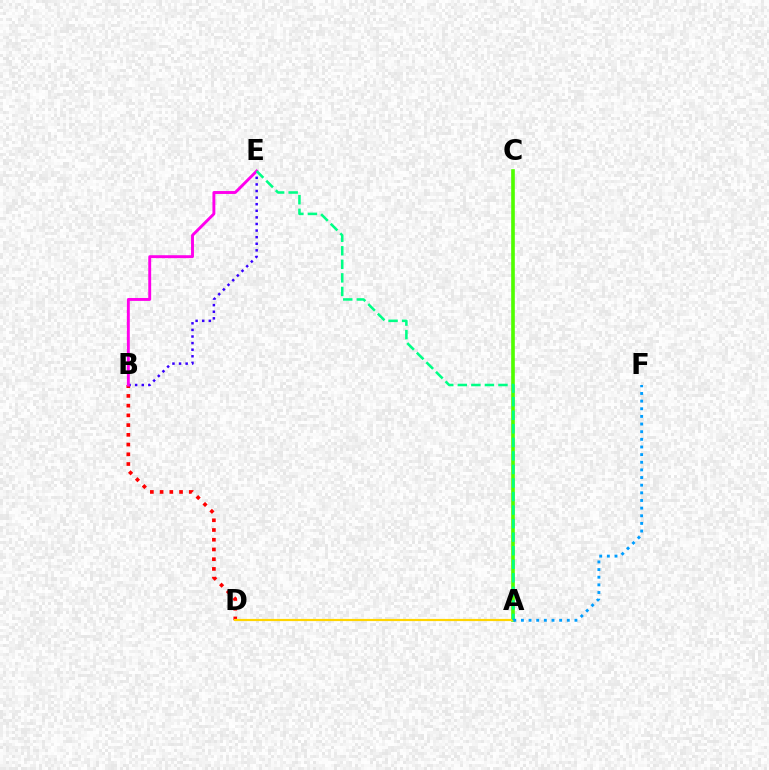{('B', 'D'): [{'color': '#ff0000', 'line_style': 'dotted', 'thickness': 2.64}], ('A', 'C'): [{'color': '#4fff00', 'line_style': 'solid', 'thickness': 2.62}], ('B', 'E'): [{'color': '#3700ff', 'line_style': 'dotted', 'thickness': 1.79}, {'color': '#ff00ed', 'line_style': 'solid', 'thickness': 2.09}], ('A', 'D'): [{'color': '#ffd500', 'line_style': 'solid', 'thickness': 1.58}], ('A', 'E'): [{'color': '#00ff86', 'line_style': 'dashed', 'thickness': 1.84}], ('A', 'F'): [{'color': '#009eff', 'line_style': 'dotted', 'thickness': 2.08}]}